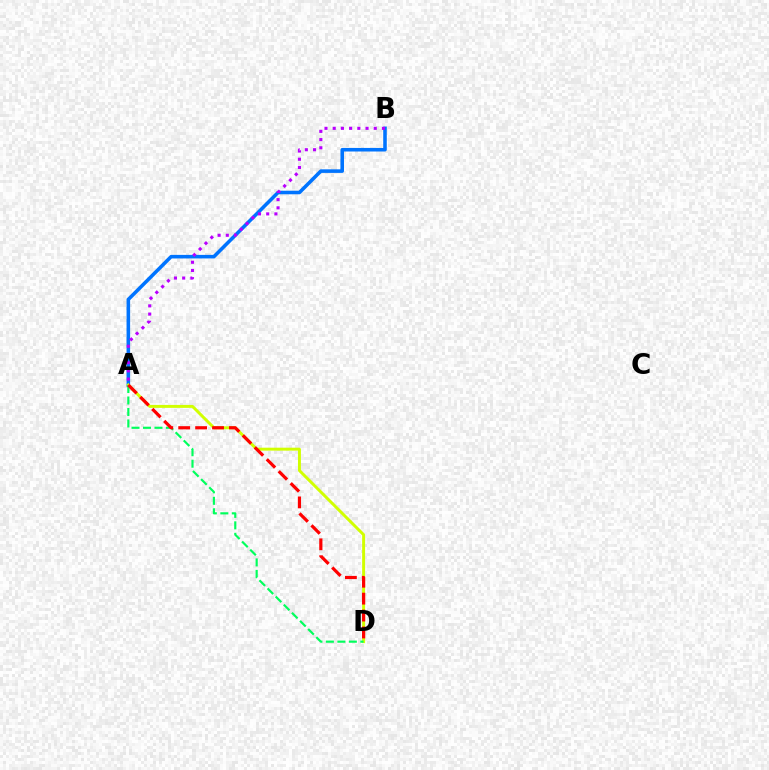{('A', 'B'): [{'color': '#0074ff', 'line_style': 'solid', 'thickness': 2.57}, {'color': '#b900ff', 'line_style': 'dotted', 'thickness': 2.23}], ('A', 'D'): [{'color': '#d1ff00', 'line_style': 'solid', 'thickness': 2.12}, {'color': '#00ff5c', 'line_style': 'dashed', 'thickness': 1.56}, {'color': '#ff0000', 'line_style': 'dashed', 'thickness': 2.3}]}